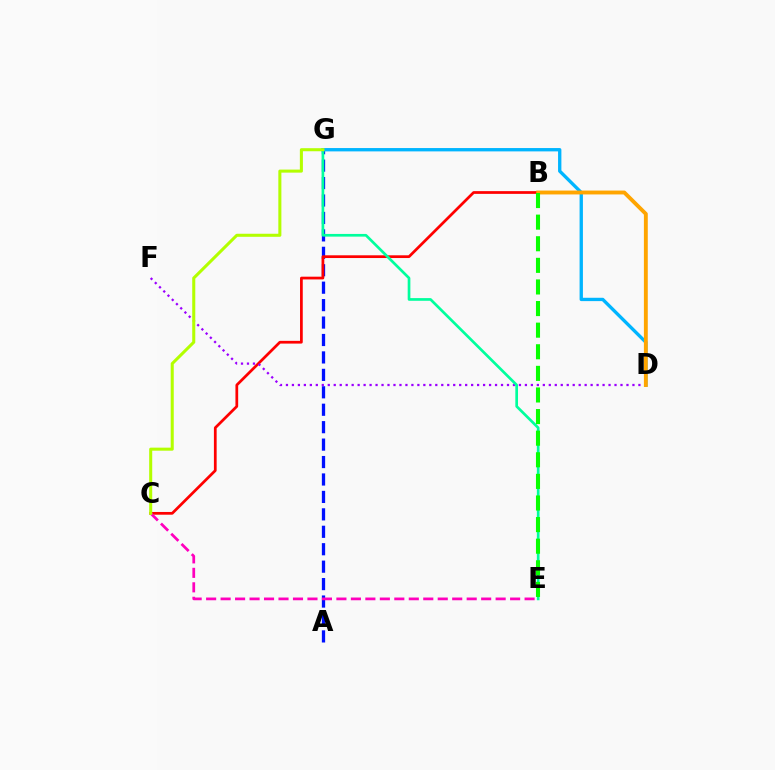{('A', 'G'): [{'color': '#0010ff', 'line_style': 'dashed', 'thickness': 2.37}], ('B', 'C'): [{'color': '#ff0000', 'line_style': 'solid', 'thickness': 1.97}], ('D', 'F'): [{'color': '#9b00ff', 'line_style': 'dotted', 'thickness': 1.62}], ('C', 'E'): [{'color': '#ff00bd', 'line_style': 'dashed', 'thickness': 1.97}], ('E', 'G'): [{'color': '#00ff9d', 'line_style': 'solid', 'thickness': 1.94}], ('D', 'G'): [{'color': '#00b5ff', 'line_style': 'solid', 'thickness': 2.4}], ('B', 'D'): [{'color': '#ffa500', 'line_style': 'solid', 'thickness': 2.79}], ('C', 'G'): [{'color': '#b3ff00', 'line_style': 'solid', 'thickness': 2.19}], ('B', 'E'): [{'color': '#08ff00', 'line_style': 'dashed', 'thickness': 2.93}]}